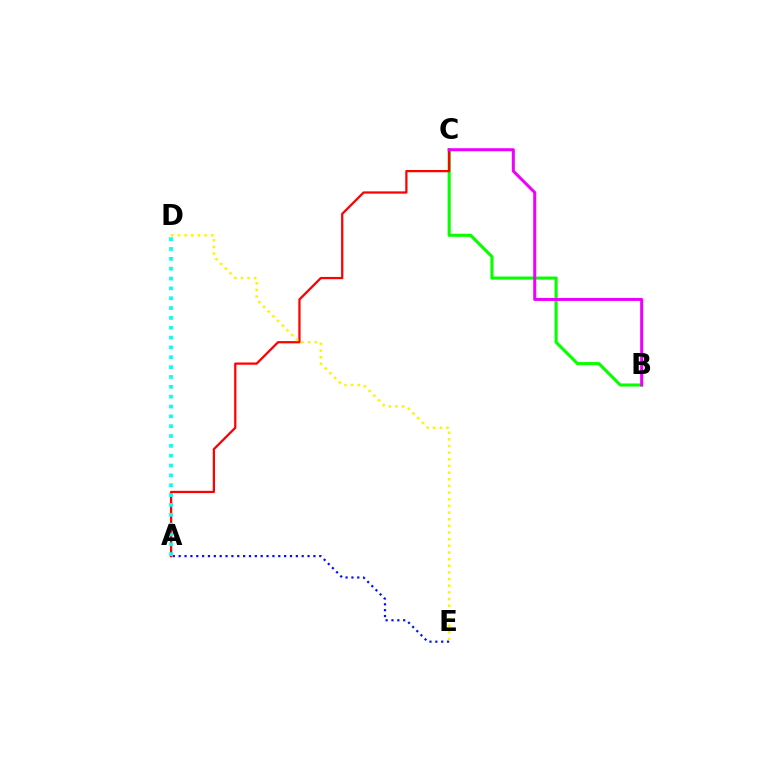{('B', 'C'): [{'color': '#08ff00', 'line_style': 'solid', 'thickness': 2.23}, {'color': '#ee00ff', 'line_style': 'solid', 'thickness': 2.17}], ('A', 'C'): [{'color': '#ff0000', 'line_style': 'solid', 'thickness': 1.62}], ('A', 'E'): [{'color': '#0010ff', 'line_style': 'dotted', 'thickness': 1.59}], ('D', 'E'): [{'color': '#fcf500', 'line_style': 'dotted', 'thickness': 1.81}], ('A', 'D'): [{'color': '#00fff6', 'line_style': 'dotted', 'thickness': 2.67}]}